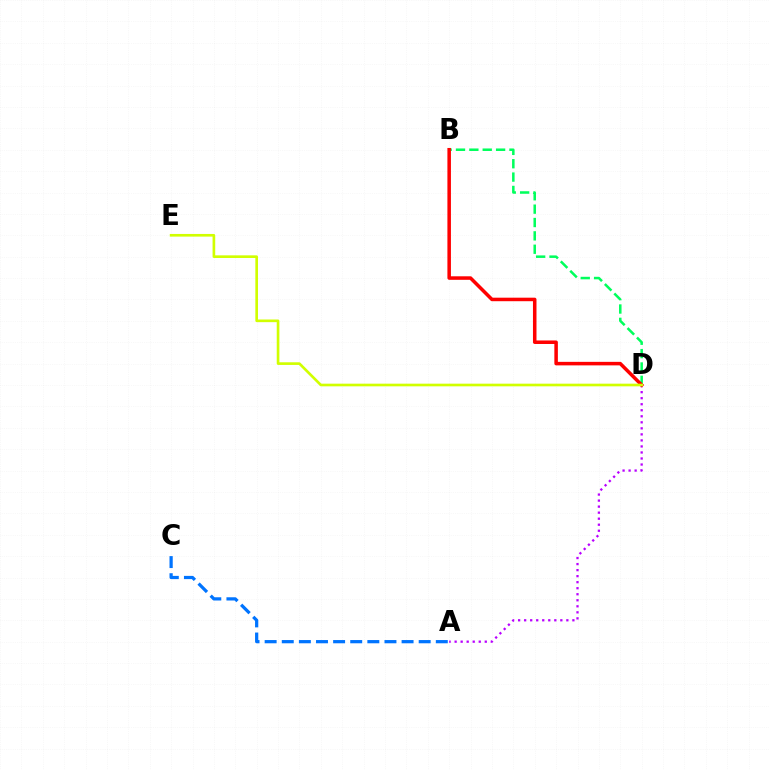{('A', 'C'): [{'color': '#0074ff', 'line_style': 'dashed', 'thickness': 2.33}], ('B', 'D'): [{'color': '#00ff5c', 'line_style': 'dashed', 'thickness': 1.82}, {'color': '#ff0000', 'line_style': 'solid', 'thickness': 2.54}], ('A', 'D'): [{'color': '#b900ff', 'line_style': 'dotted', 'thickness': 1.64}], ('D', 'E'): [{'color': '#d1ff00', 'line_style': 'solid', 'thickness': 1.91}]}